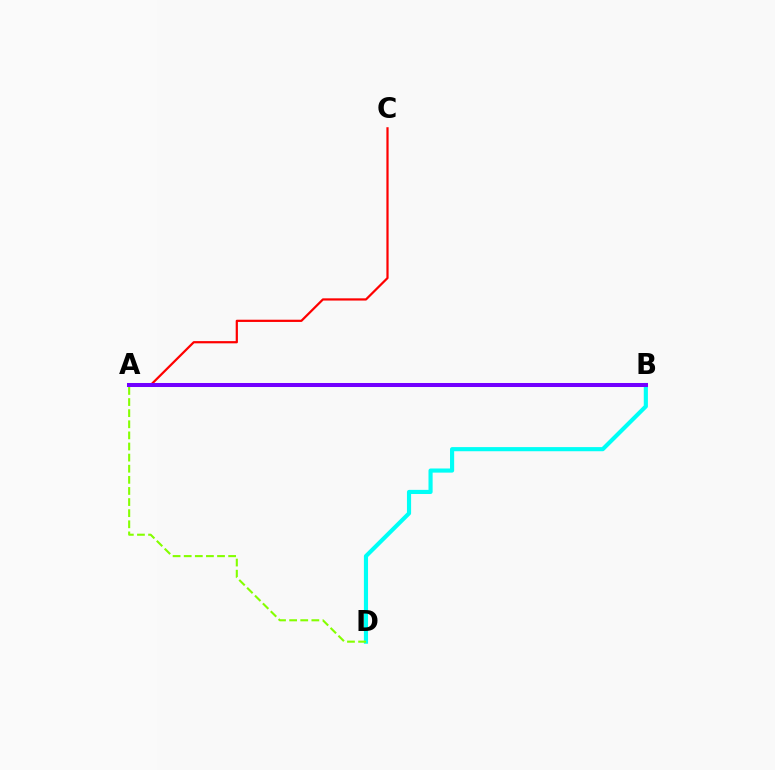{('A', 'C'): [{'color': '#ff0000', 'line_style': 'solid', 'thickness': 1.6}], ('B', 'D'): [{'color': '#00fff6', 'line_style': 'solid', 'thickness': 2.98}], ('A', 'D'): [{'color': '#84ff00', 'line_style': 'dashed', 'thickness': 1.51}], ('A', 'B'): [{'color': '#7200ff', 'line_style': 'solid', 'thickness': 2.89}]}